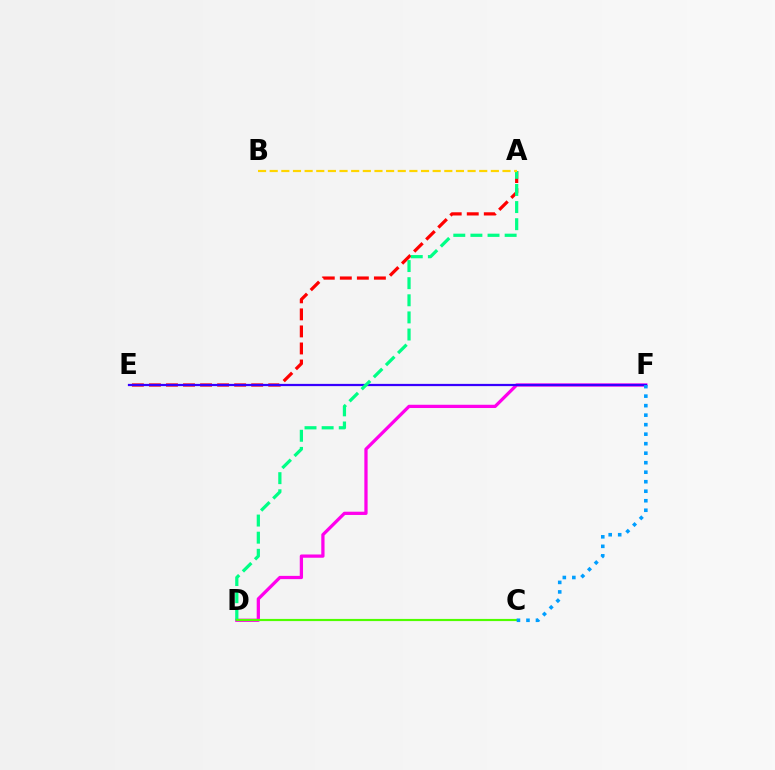{('A', 'E'): [{'color': '#ff0000', 'line_style': 'dashed', 'thickness': 2.32}], ('D', 'F'): [{'color': '#ff00ed', 'line_style': 'solid', 'thickness': 2.35}], ('E', 'F'): [{'color': '#3700ff', 'line_style': 'solid', 'thickness': 1.62}], ('A', 'D'): [{'color': '#00ff86', 'line_style': 'dashed', 'thickness': 2.33}], ('C', 'D'): [{'color': '#4fff00', 'line_style': 'solid', 'thickness': 1.56}], ('C', 'F'): [{'color': '#009eff', 'line_style': 'dotted', 'thickness': 2.58}], ('A', 'B'): [{'color': '#ffd500', 'line_style': 'dashed', 'thickness': 1.58}]}